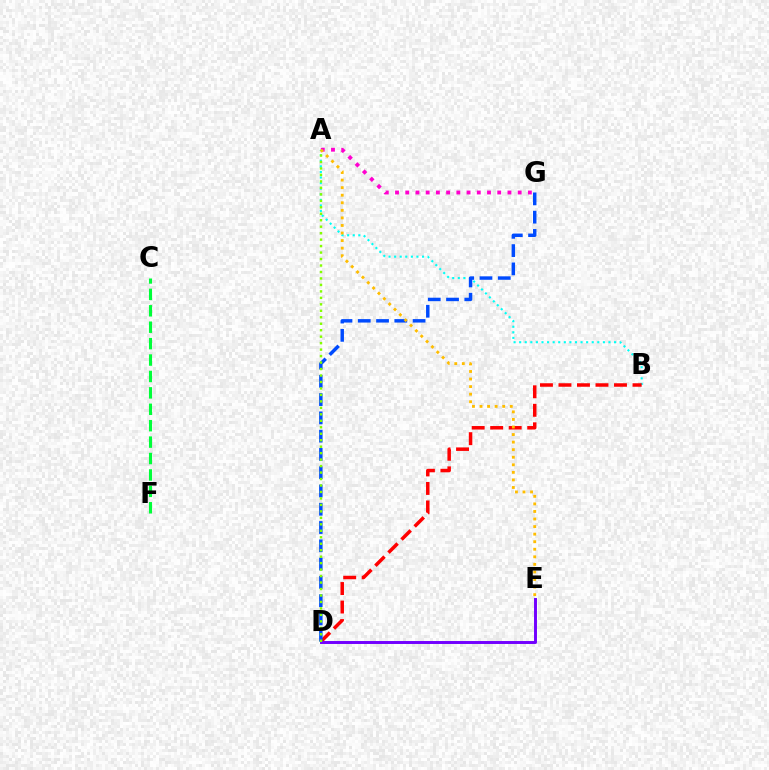{('C', 'F'): [{'color': '#00ff39', 'line_style': 'dashed', 'thickness': 2.23}], ('A', 'B'): [{'color': '#00fff6', 'line_style': 'dotted', 'thickness': 1.52}], ('B', 'D'): [{'color': '#ff0000', 'line_style': 'dashed', 'thickness': 2.51}], ('A', 'G'): [{'color': '#ff00cf', 'line_style': 'dotted', 'thickness': 2.78}], ('D', 'G'): [{'color': '#004bff', 'line_style': 'dashed', 'thickness': 2.48}], ('A', 'E'): [{'color': '#ffbd00', 'line_style': 'dotted', 'thickness': 2.05}], ('D', 'E'): [{'color': '#7200ff', 'line_style': 'solid', 'thickness': 2.12}], ('A', 'D'): [{'color': '#84ff00', 'line_style': 'dotted', 'thickness': 1.76}]}